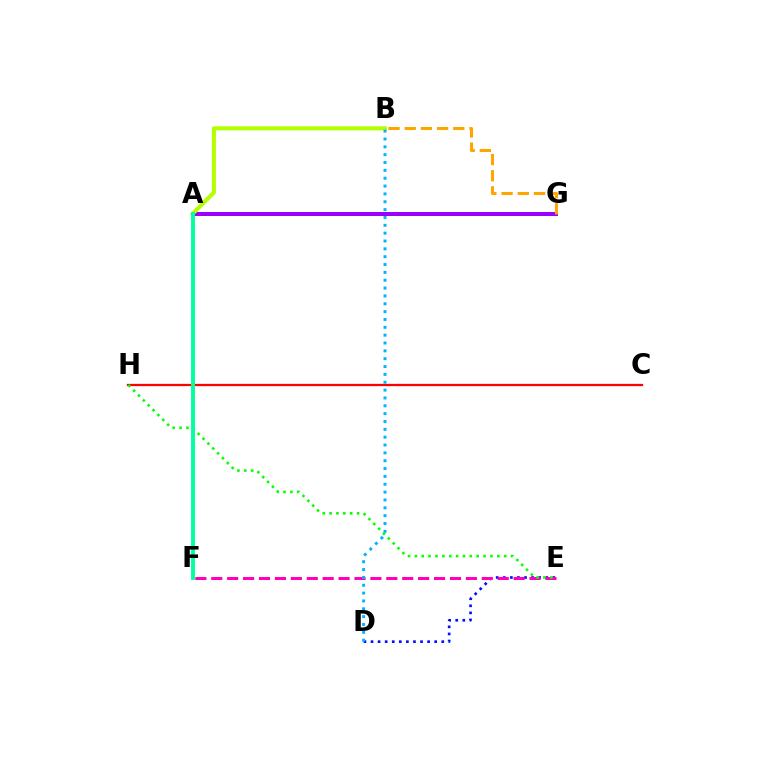{('A', 'G'): [{'color': '#9b00ff', 'line_style': 'solid', 'thickness': 2.89}], ('C', 'H'): [{'color': '#ff0000', 'line_style': 'solid', 'thickness': 1.63}], ('D', 'E'): [{'color': '#0010ff', 'line_style': 'dotted', 'thickness': 1.92}], ('E', 'F'): [{'color': '#ff00bd', 'line_style': 'dashed', 'thickness': 2.16}], ('A', 'B'): [{'color': '#b3ff00', 'line_style': 'solid', 'thickness': 2.93}], ('E', 'H'): [{'color': '#08ff00', 'line_style': 'dotted', 'thickness': 1.87}], ('B', 'G'): [{'color': '#ffa500', 'line_style': 'dashed', 'thickness': 2.2}], ('B', 'D'): [{'color': '#00b5ff', 'line_style': 'dotted', 'thickness': 2.13}], ('A', 'F'): [{'color': '#00ff9d', 'line_style': 'solid', 'thickness': 2.79}]}